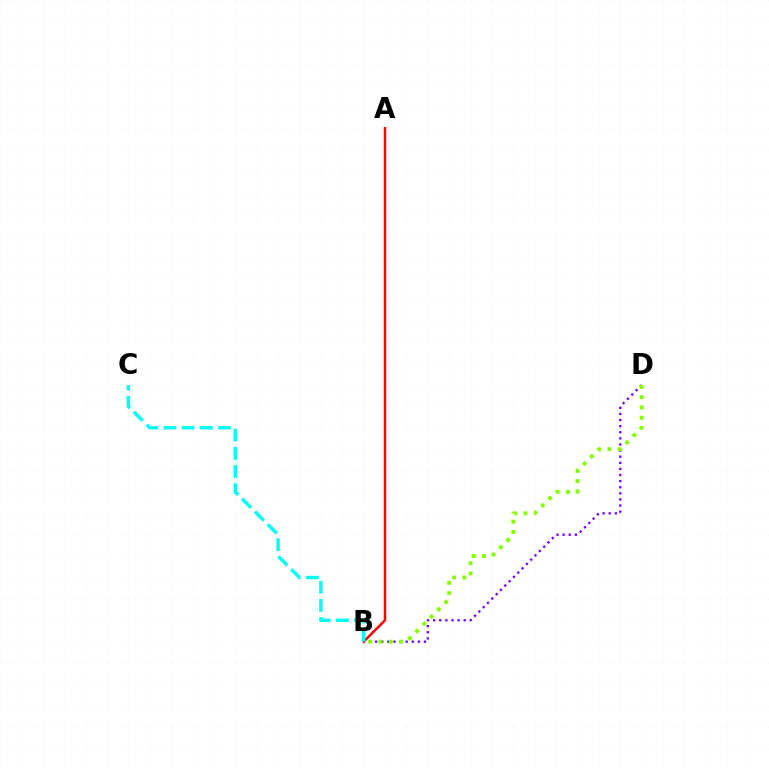{('B', 'D'): [{'color': '#7200ff', 'line_style': 'dotted', 'thickness': 1.66}, {'color': '#84ff00', 'line_style': 'dotted', 'thickness': 2.79}], ('A', 'B'): [{'color': '#ff0000', 'line_style': 'solid', 'thickness': 1.81}], ('B', 'C'): [{'color': '#00fff6', 'line_style': 'dashed', 'thickness': 2.47}]}